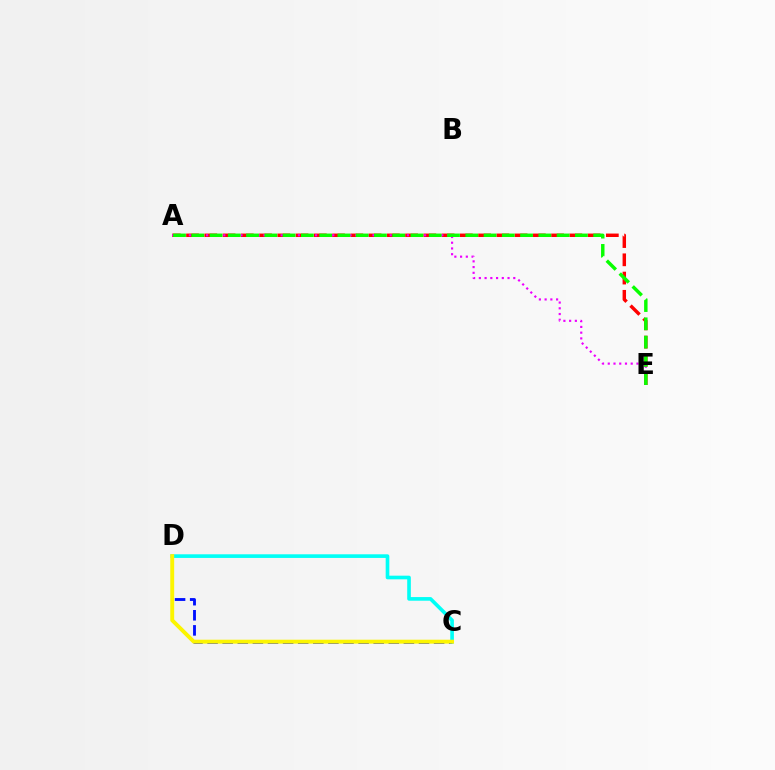{('C', 'D'): [{'color': '#0010ff', 'line_style': 'dashed', 'thickness': 2.05}, {'color': '#00fff6', 'line_style': 'solid', 'thickness': 2.62}, {'color': '#fcf500', 'line_style': 'solid', 'thickness': 2.81}], ('A', 'E'): [{'color': '#ff0000', 'line_style': 'dashed', 'thickness': 2.48}, {'color': '#ee00ff', 'line_style': 'dotted', 'thickness': 1.56}, {'color': '#08ff00', 'line_style': 'dashed', 'thickness': 2.48}]}